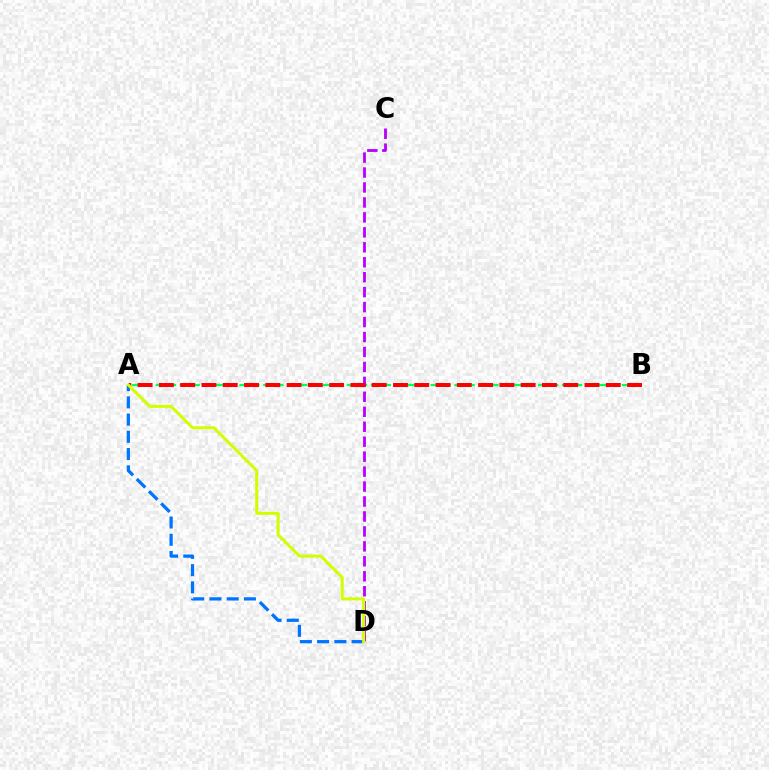{('A', 'D'): [{'color': '#0074ff', 'line_style': 'dashed', 'thickness': 2.34}, {'color': '#d1ff00', 'line_style': 'solid', 'thickness': 2.16}], ('A', 'B'): [{'color': '#00ff5c', 'line_style': 'dashed', 'thickness': 1.62}, {'color': '#ff0000', 'line_style': 'dashed', 'thickness': 2.89}], ('C', 'D'): [{'color': '#b900ff', 'line_style': 'dashed', 'thickness': 2.03}]}